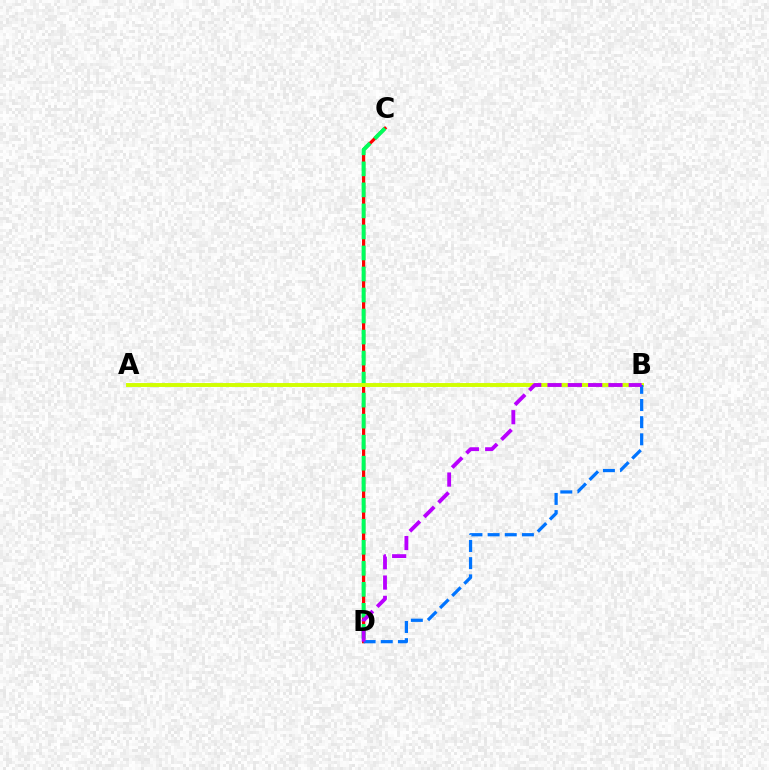{('C', 'D'): [{'color': '#ff0000', 'line_style': 'solid', 'thickness': 2.3}, {'color': '#00ff5c', 'line_style': 'dashed', 'thickness': 2.86}], ('A', 'B'): [{'color': '#d1ff00', 'line_style': 'solid', 'thickness': 2.81}], ('B', 'D'): [{'color': '#0074ff', 'line_style': 'dashed', 'thickness': 2.33}, {'color': '#b900ff', 'line_style': 'dashed', 'thickness': 2.76}]}